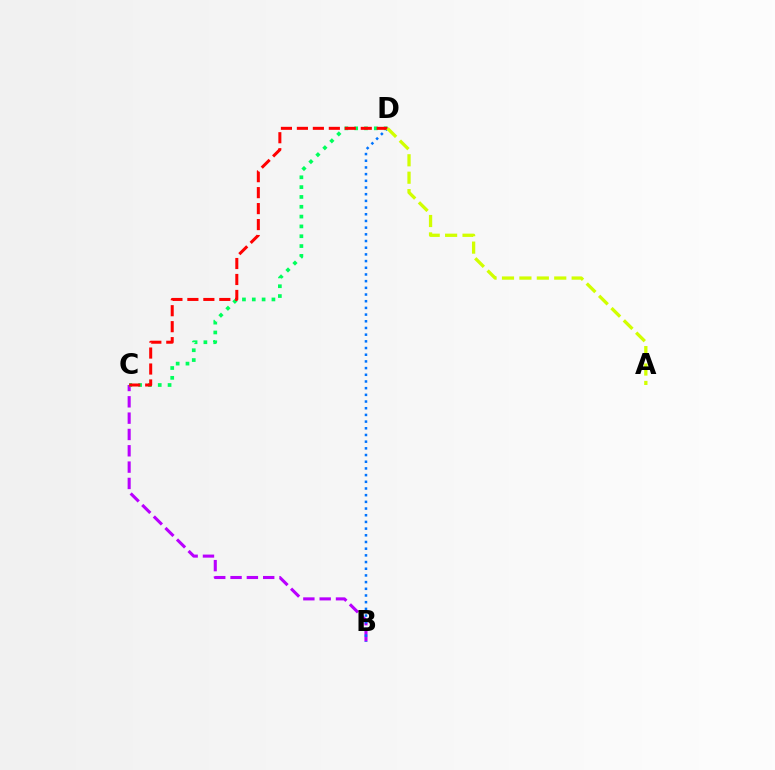{('B', 'C'): [{'color': '#b900ff', 'line_style': 'dashed', 'thickness': 2.22}], ('C', 'D'): [{'color': '#00ff5c', 'line_style': 'dotted', 'thickness': 2.67}, {'color': '#ff0000', 'line_style': 'dashed', 'thickness': 2.17}], ('B', 'D'): [{'color': '#0074ff', 'line_style': 'dotted', 'thickness': 1.82}], ('A', 'D'): [{'color': '#d1ff00', 'line_style': 'dashed', 'thickness': 2.37}]}